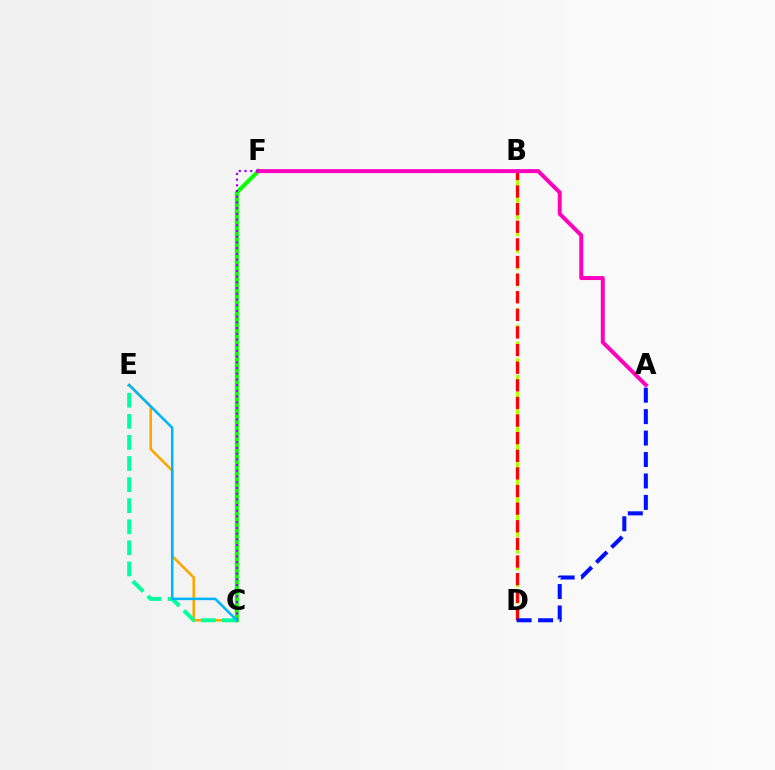{('C', 'E'): [{'color': '#ffa500', 'line_style': 'solid', 'thickness': 1.86}, {'color': '#00ff9d', 'line_style': 'dashed', 'thickness': 2.86}, {'color': '#00b5ff', 'line_style': 'solid', 'thickness': 1.82}], ('B', 'D'): [{'color': '#b3ff00', 'line_style': 'dashed', 'thickness': 2.27}, {'color': '#ff0000', 'line_style': 'dashed', 'thickness': 2.39}], ('C', 'F'): [{'color': '#08ff00', 'line_style': 'solid', 'thickness': 2.91}, {'color': '#9b00ff', 'line_style': 'dotted', 'thickness': 1.55}], ('A', 'F'): [{'color': '#ff00bd', 'line_style': 'solid', 'thickness': 2.86}], ('A', 'D'): [{'color': '#0010ff', 'line_style': 'dashed', 'thickness': 2.91}]}